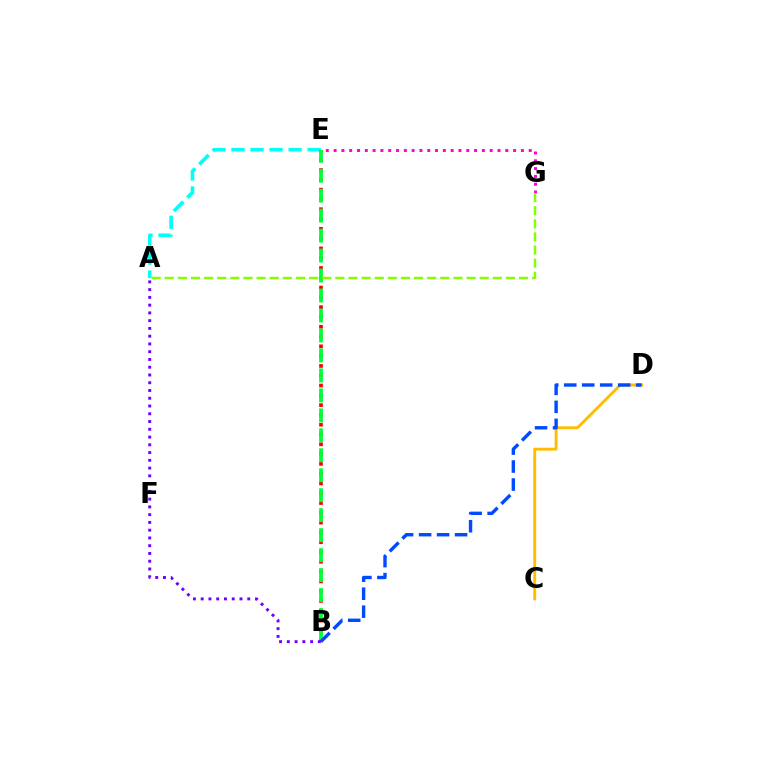{('A', 'E'): [{'color': '#00fff6', 'line_style': 'dashed', 'thickness': 2.59}], ('C', 'D'): [{'color': '#ffbd00', 'line_style': 'solid', 'thickness': 2.1}], ('B', 'E'): [{'color': '#ff0000', 'line_style': 'dotted', 'thickness': 2.66}, {'color': '#00ff39', 'line_style': 'dashed', 'thickness': 2.71}], ('B', 'D'): [{'color': '#004bff', 'line_style': 'dashed', 'thickness': 2.44}], ('A', 'B'): [{'color': '#7200ff', 'line_style': 'dotted', 'thickness': 2.11}], ('E', 'G'): [{'color': '#ff00cf', 'line_style': 'dotted', 'thickness': 2.12}], ('A', 'G'): [{'color': '#84ff00', 'line_style': 'dashed', 'thickness': 1.78}]}